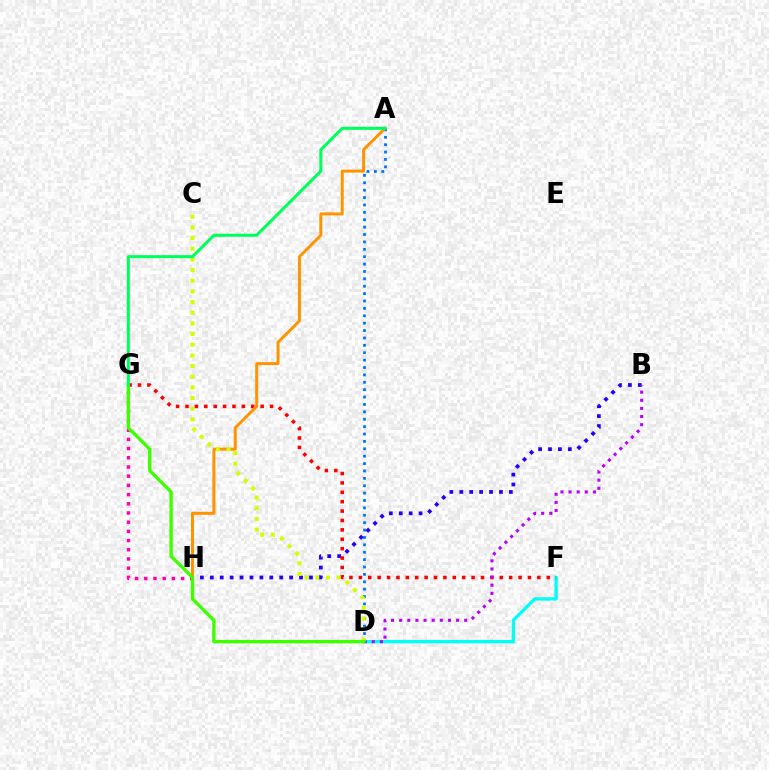{('D', 'F'): [{'color': '#00fff6', 'line_style': 'solid', 'thickness': 2.37}], ('A', 'D'): [{'color': '#0074ff', 'line_style': 'dotted', 'thickness': 2.01}], ('B', 'H'): [{'color': '#2500ff', 'line_style': 'dotted', 'thickness': 2.69}], ('G', 'H'): [{'color': '#ff00ac', 'line_style': 'dotted', 'thickness': 2.5}], ('F', 'G'): [{'color': '#ff0000', 'line_style': 'dotted', 'thickness': 2.55}], ('B', 'D'): [{'color': '#b900ff', 'line_style': 'dotted', 'thickness': 2.21}], ('A', 'H'): [{'color': '#ff9400', 'line_style': 'solid', 'thickness': 2.15}], ('C', 'D'): [{'color': '#d1ff00', 'line_style': 'dotted', 'thickness': 2.9}], ('D', 'G'): [{'color': '#3dff00', 'line_style': 'solid', 'thickness': 2.41}], ('A', 'G'): [{'color': '#00ff5c', 'line_style': 'solid', 'thickness': 2.2}]}